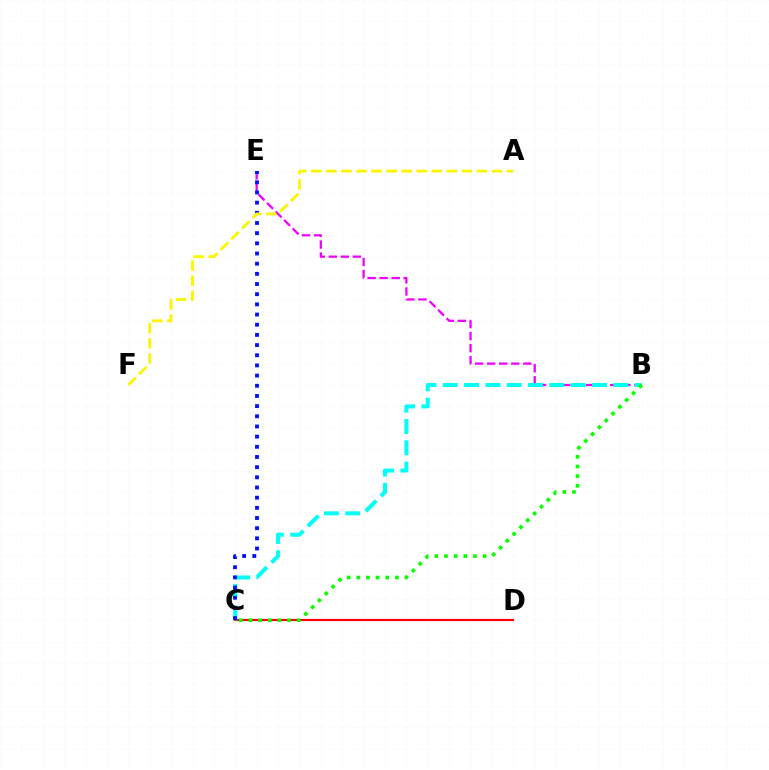{('B', 'E'): [{'color': '#ee00ff', 'line_style': 'dashed', 'thickness': 1.64}], ('C', 'D'): [{'color': '#ff0000', 'line_style': 'solid', 'thickness': 1.57}], ('B', 'C'): [{'color': '#00fff6', 'line_style': 'dashed', 'thickness': 2.9}, {'color': '#08ff00', 'line_style': 'dotted', 'thickness': 2.62}], ('C', 'E'): [{'color': '#0010ff', 'line_style': 'dotted', 'thickness': 2.76}], ('A', 'F'): [{'color': '#fcf500', 'line_style': 'dashed', 'thickness': 2.05}]}